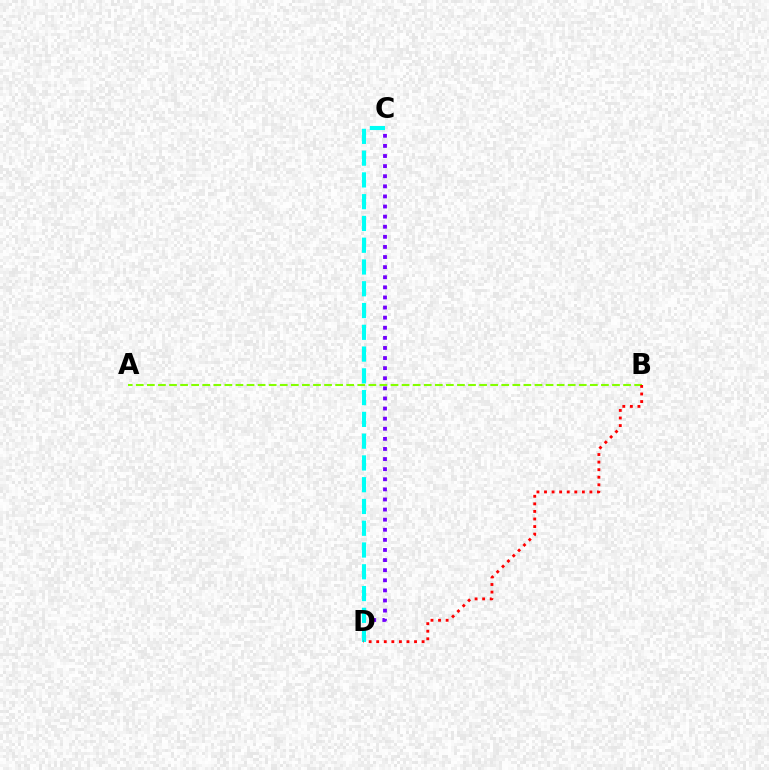{('A', 'B'): [{'color': '#84ff00', 'line_style': 'dashed', 'thickness': 1.5}], ('C', 'D'): [{'color': '#7200ff', 'line_style': 'dotted', 'thickness': 2.74}, {'color': '#00fff6', 'line_style': 'dashed', 'thickness': 2.96}], ('B', 'D'): [{'color': '#ff0000', 'line_style': 'dotted', 'thickness': 2.06}]}